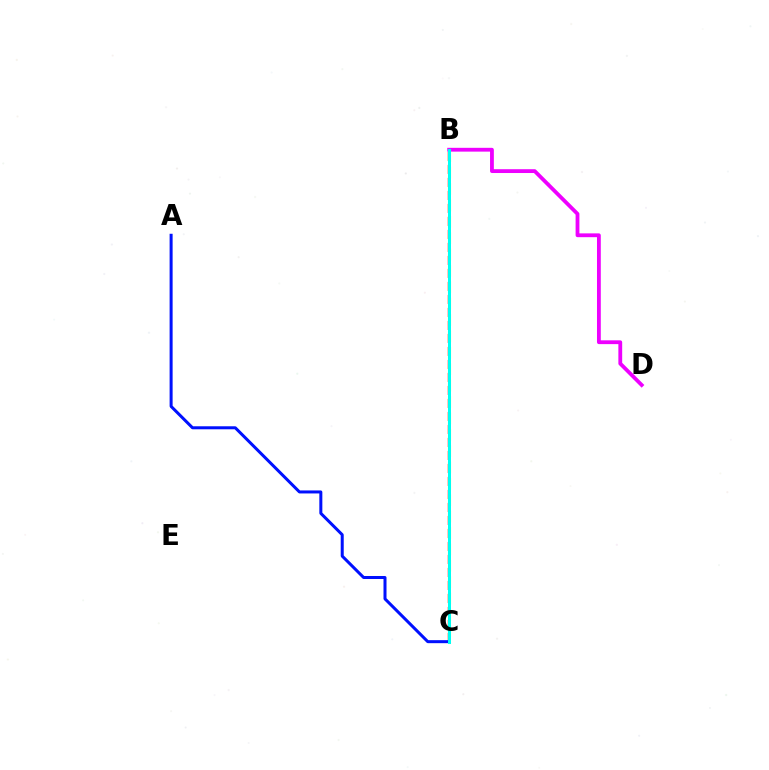{('B', 'C'): [{'color': '#ff0000', 'line_style': 'dashed', 'thickness': 1.77}, {'color': '#fcf500', 'line_style': 'dashed', 'thickness': 2.23}, {'color': '#08ff00', 'line_style': 'solid', 'thickness': 2.12}, {'color': '#00fff6', 'line_style': 'solid', 'thickness': 2.14}], ('A', 'C'): [{'color': '#0010ff', 'line_style': 'solid', 'thickness': 2.17}], ('B', 'D'): [{'color': '#ee00ff', 'line_style': 'solid', 'thickness': 2.74}]}